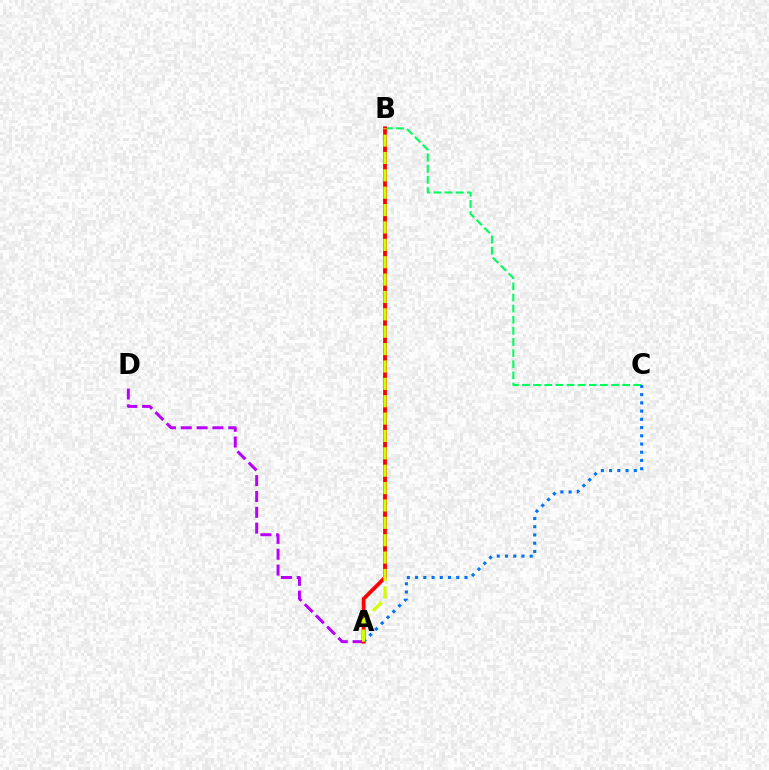{('B', 'C'): [{'color': '#00ff5c', 'line_style': 'dashed', 'thickness': 1.51}], ('A', 'C'): [{'color': '#0074ff', 'line_style': 'dotted', 'thickness': 2.24}], ('A', 'D'): [{'color': '#b900ff', 'line_style': 'dashed', 'thickness': 2.15}], ('A', 'B'): [{'color': '#ff0000', 'line_style': 'solid', 'thickness': 2.74}, {'color': '#d1ff00', 'line_style': 'dashed', 'thickness': 2.36}]}